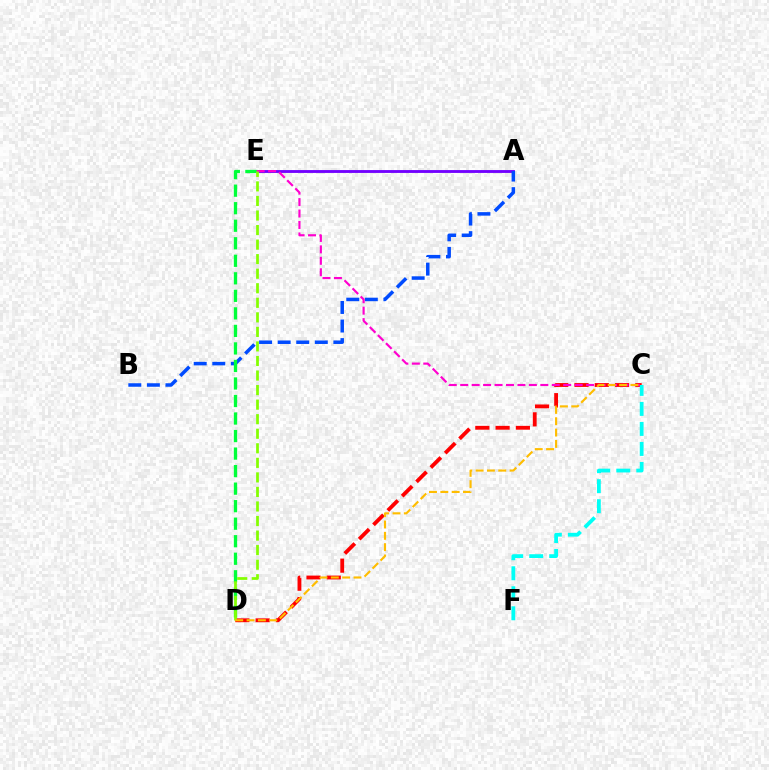{('A', 'E'): [{'color': '#7200ff', 'line_style': 'solid', 'thickness': 2.05}], ('C', 'D'): [{'color': '#ff0000', 'line_style': 'dashed', 'thickness': 2.76}, {'color': '#ffbd00', 'line_style': 'dashed', 'thickness': 1.54}], ('A', 'B'): [{'color': '#004bff', 'line_style': 'dashed', 'thickness': 2.52}], ('C', 'F'): [{'color': '#00fff6', 'line_style': 'dashed', 'thickness': 2.72}], ('D', 'E'): [{'color': '#00ff39', 'line_style': 'dashed', 'thickness': 2.38}, {'color': '#84ff00', 'line_style': 'dashed', 'thickness': 1.98}], ('C', 'E'): [{'color': '#ff00cf', 'line_style': 'dashed', 'thickness': 1.55}]}